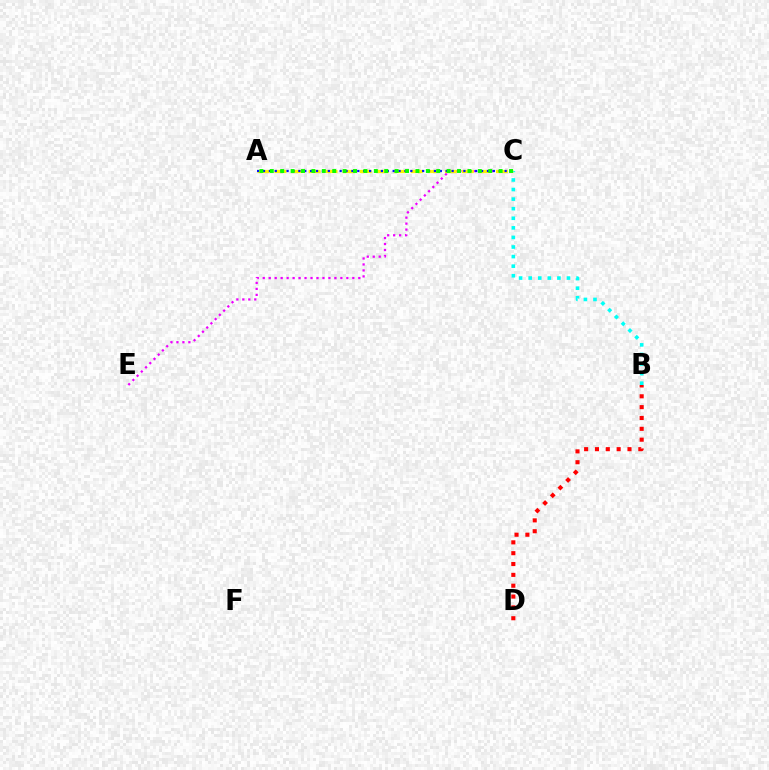{('B', 'D'): [{'color': '#ff0000', 'line_style': 'dotted', 'thickness': 2.95}], ('C', 'E'): [{'color': '#ee00ff', 'line_style': 'dotted', 'thickness': 1.62}], ('A', 'C'): [{'color': '#fcf500', 'line_style': 'dashed', 'thickness': 2.31}, {'color': '#0010ff', 'line_style': 'dotted', 'thickness': 1.6}, {'color': '#08ff00', 'line_style': 'dotted', 'thickness': 2.83}], ('B', 'C'): [{'color': '#00fff6', 'line_style': 'dotted', 'thickness': 2.6}]}